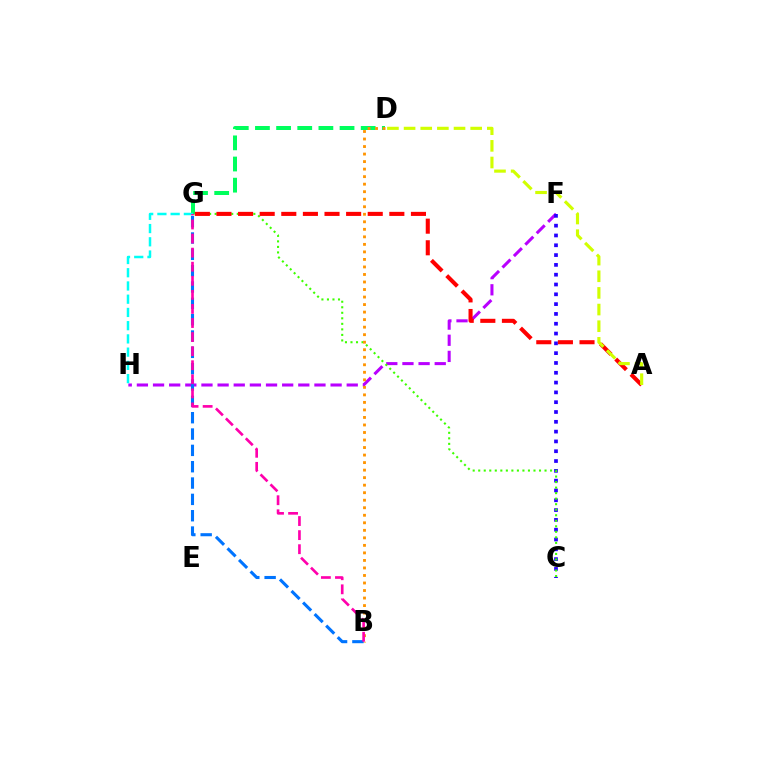{('F', 'H'): [{'color': '#b900ff', 'line_style': 'dashed', 'thickness': 2.19}], ('C', 'F'): [{'color': '#2500ff', 'line_style': 'dotted', 'thickness': 2.66}], ('C', 'G'): [{'color': '#3dff00', 'line_style': 'dotted', 'thickness': 1.5}], ('D', 'G'): [{'color': '#00ff5c', 'line_style': 'dashed', 'thickness': 2.87}], ('B', 'D'): [{'color': '#ff9400', 'line_style': 'dotted', 'thickness': 2.04}], ('G', 'H'): [{'color': '#00fff6', 'line_style': 'dashed', 'thickness': 1.8}], ('A', 'G'): [{'color': '#ff0000', 'line_style': 'dashed', 'thickness': 2.94}], ('B', 'G'): [{'color': '#0074ff', 'line_style': 'dashed', 'thickness': 2.22}, {'color': '#ff00ac', 'line_style': 'dashed', 'thickness': 1.91}], ('A', 'D'): [{'color': '#d1ff00', 'line_style': 'dashed', 'thickness': 2.26}]}